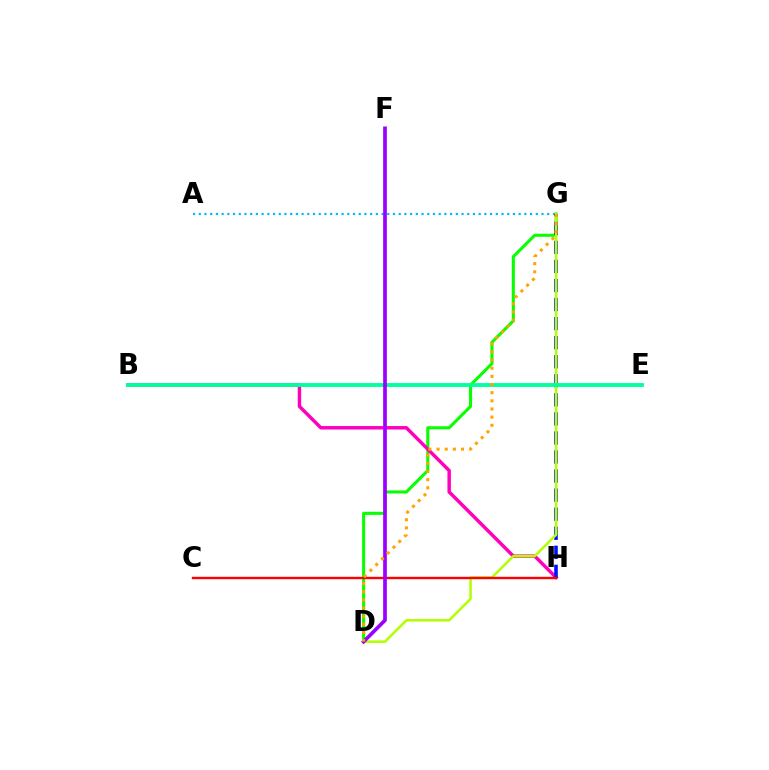{('D', 'G'): [{'color': '#08ff00', 'line_style': 'solid', 'thickness': 2.21}, {'color': '#b3ff00', 'line_style': 'solid', 'thickness': 1.83}, {'color': '#ffa500', 'line_style': 'dotted', 'thickness': 2.22}], ('A', 'G'): [{'color': '#00b5ff', 'line_style': 'dotted', 'thickness': 1.55}], ('B', 'H'): [{'color': '#ff00bd', 'line_style': 'solid', 'thickness': 2.49}], ('G', 'H'): [{'color': '#0010ff', 'line_style': 'dashed', 'thickness': 2.59}], ('C', 'H'): [{'color': '#ff0000', 'line_style': 'solid', 'thickness': 1.72}], ('B', 'E'): [{'color': '#00ff9d', 'line_style': 'solid', 'thickness': 2.77}], ('D', 'F'): [{'color': '#9b00ff', 'line_style': 'solid', 'thickness': 2.65}]}